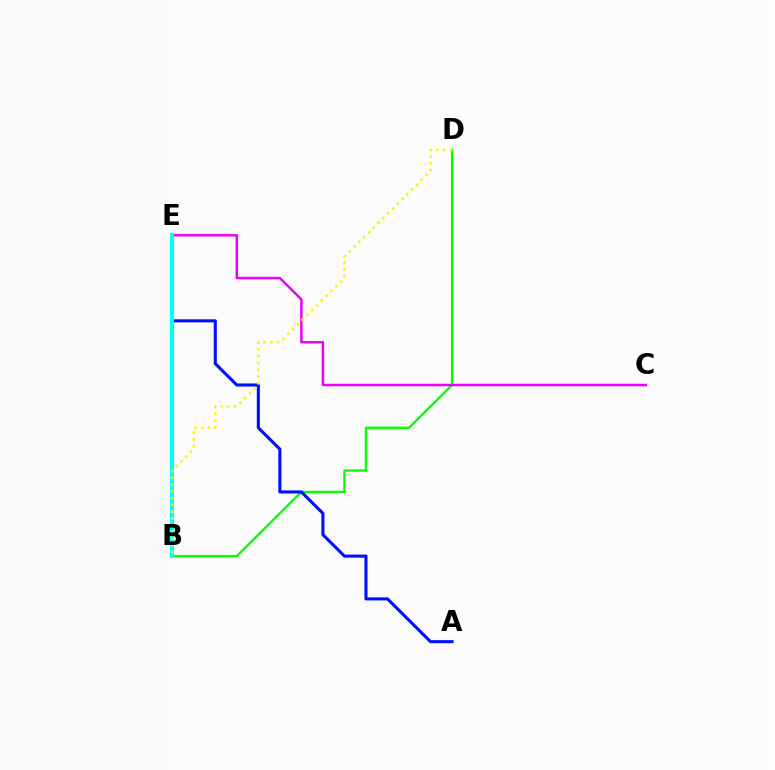{('B', 'D'): [{'color': '#08ff00', 'line_style': 'solid', 'thickness': 1.71}, {'color': '#fcf500', 'line_style': 'dotted', 'thickness': 1.84}], ('A', 'E'): [{'color': '#0010ff', 'line_style': 'solid', 'thickness': 2.22}], ('B', 'E'): [{'color': '#ff0000', 'line_style': 'solid', 'thickness': 1.56}, {'color': '#00fff6', 'line_style': 'solid', 'thickness': 2.95}], ('C', 'E'): [{'color': '#ee00ff', 'line_style': 'solid', 'thickness': 1.79}]}